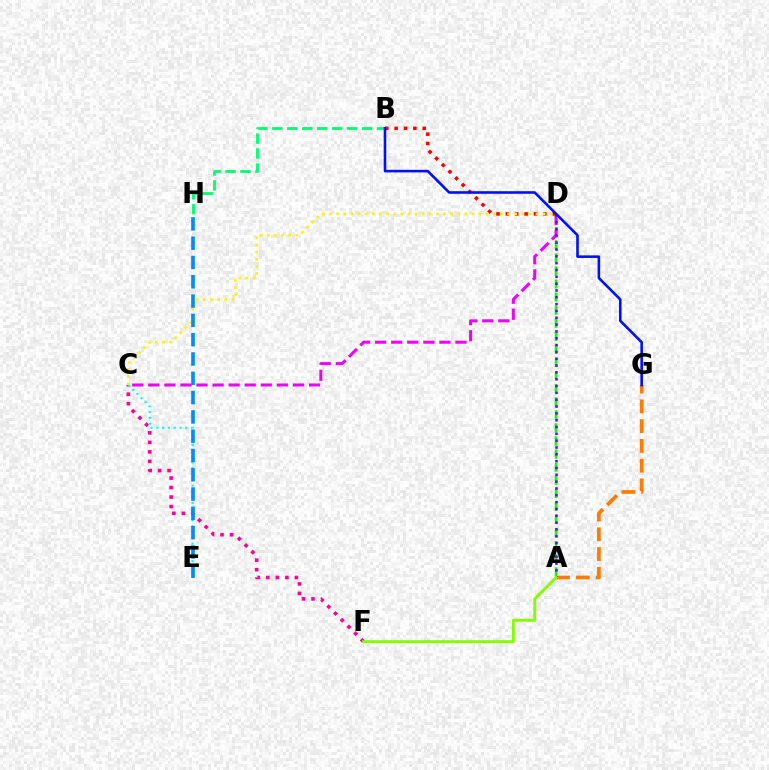{('A', 'G'): [{'color': '#ff7c00', 'line_style': 'dashed', 'thickness': 2.69}], ('A', 'D'): [{'color': '#08ff00', 'line_style': 'dashed', 'thickness': 1.78}, {'color': '#7200ff', 'line_style': 'dotted', 'thickness': 1.85}], ('B', 'H'): [{'color': '#00ff74', 'line_style': 'dashed', 'thickness': 2.03}], ('C', 'D'): [{'color': '#ee00ff', 'line_style': 'dashed', 'thickness': 2.18}, {'color': '#fcf500', 'line_style': 'dotted', 'thickness': 1.93}], ('B', 'D'): [{'color': '#ff0000', 'line_style': 'dotted', 'thickness': 2.54}], ('C', 'F'): [{'color': '#ff0094', 'line_style': 'dotted', 'thickness': 2.58}], ('C', 'E'): [{'color': '#00fff6', 'line_style': 'dotted', 'thickness': 1.58}], ('E', 'H'): [{'color': '#008cff', 'line_style': 'dashed', 'thickness': 2.62}], ('A', 'F'): [{'color': '#84ff00', 'line_style': 'solid', 'thickness': 2.1}], ('B', 'G'): [{'color': '#0010ff', 'line_style': 'solid', 'thickness': 1.88}]}